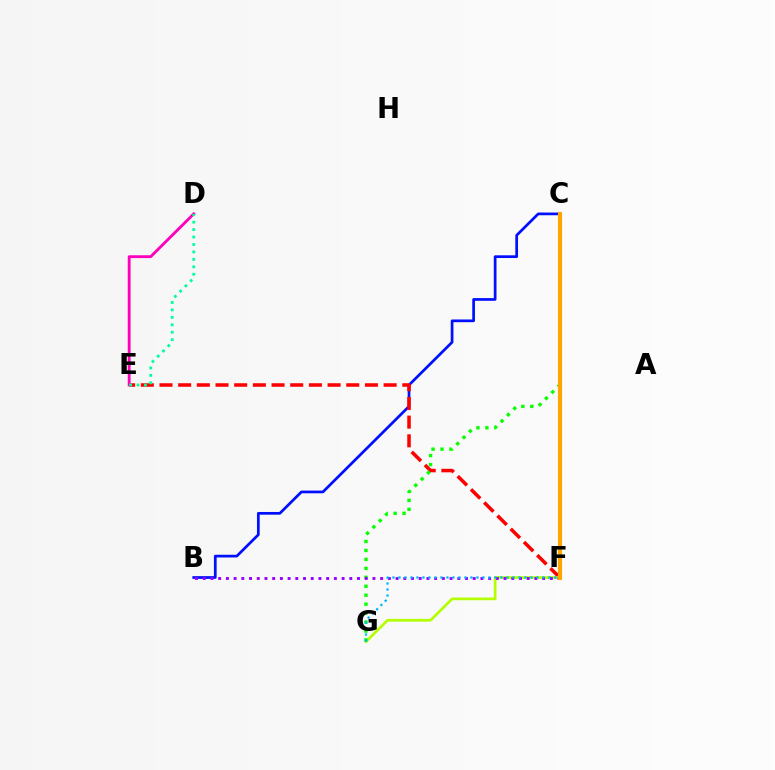{('B', 'C'): [{'color': '#0010ff', 'line_style': 'solid', 'thickness': 1.96}], ('E', 'F'): [{'color': '#ff0000', 'line_style': 'dashed', 'thickness': 2.54}], ('F', 'G'): [{'color': '#b3ff00', 'line_style': 'solid', 'thickness': 1.94}, {'color': '#00b5ff', 'line_style': 'dotted', 'thickness': 1.63}], ('D', 'E'): [{'color': '#ff00bd', 'line_style': 'solid', 'thickness': 2.04}, {'color': '#00ff9d', 'line_style': 'dotted', 'thickness': 2.02}], ('C', 'G'): [{'color': '#08ff00', 'line_style': 'dotted', 'thickness': 2.43}], ('B', 'F'): [{'color': '#9b00ff', 'line_style': 'dotted', 'thickness': 2.1}], ('C', 'F'): [{'color': '#ffa500', 'line_style': 'solid', 'thickness': 2.98}]}